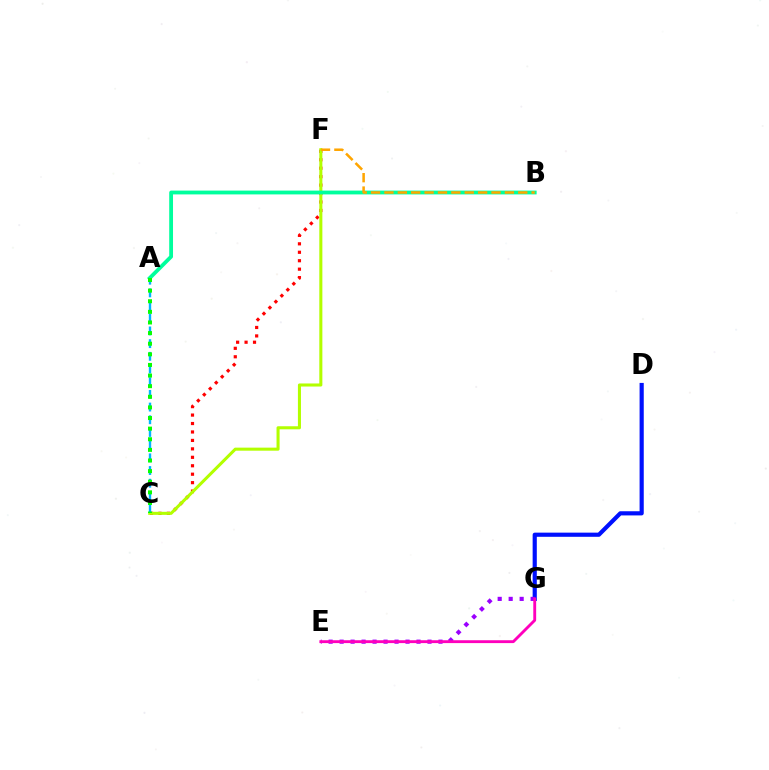{('C', 'F'): [{'color': '#ff0000', 'line_style': 'dotted', 'thickness': 2.3}, {'color': '#b3ff00', 'line_style': 'solid', 'thickness': 2.2}], ('D', 'G'): [{'color': '#0010ff', 'line_style': 'solid', 'thickness': 3.0}], ('A', 'B'): [{'color': '#00ff9d', 'line_style': 'solid', 'thickness': 2.74}], ('E', 'G'): [{'color': '#9b00ff', 'line_style': 'dotted', 'thickness': 2.99}, {'color': '#ff00bd', 'line_style': 'solid', 'thickness': 2.06}], ('B', 'F'): [{'color': '#ffa500', 'line_style': 'dashed', 'thickness': 1.82}], ('A', 'C'): [{'color': '#00b5ff', 'line_style': 'dashed', 'thickness': 1.72}, {'color': '#08ff00', 'line_style': 'dotted', 'thickness': 2.88}]}